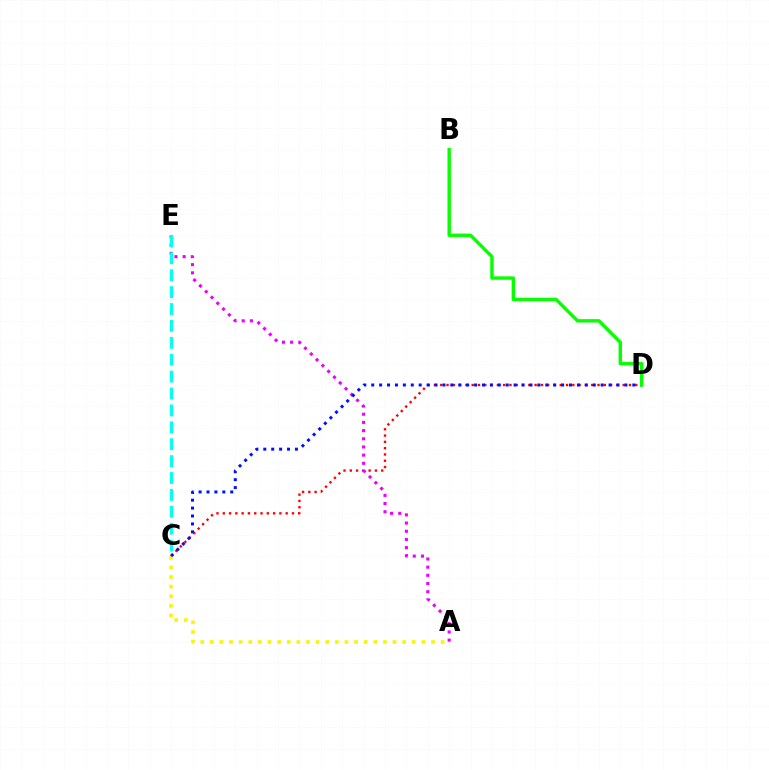{('C', 'D'): [{'color': '#ff0000', 'line_style': 'dotted', 'thickness': 1.71}, {'color': '#0010ff', 'line_style': 'dotted', 'thickness': 2.15}], ('A', 'C'): [{'color': '#fcf500', 'line_style': 'dotted', 'thickness': 2.61}], ('A', 'E'): [{'color': '#ee00ff', 'line_style': 'dotted', 'thickness': 2.22}], ('B', 'D'): [{'color': '#08ff00', 'line_style': 'solid', 'thickness': 2.45}], ('C', 'E'): [{'color': '#00fff6', 'line_style': 'dashed', 'thickness': 2.3}]}